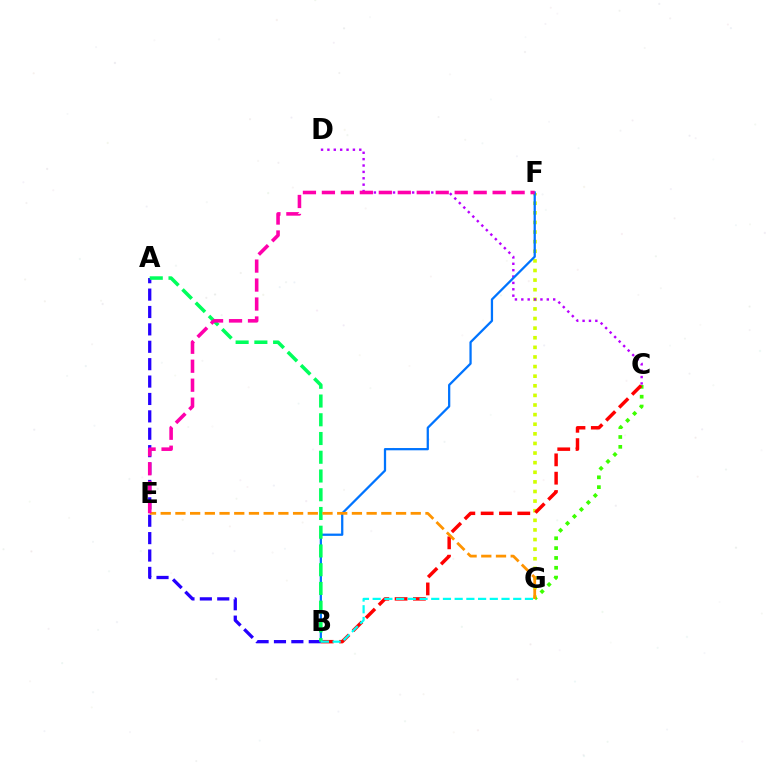{('A', 'B'): [{'color': '#2500ff', 'line_style': 'dashed', 'thickness': 2.36}, {'color': '#00ff5c', 'line_style': 'dashed', 'thickness': 2.55}], ('F', 'G'): [{'color': '#d1ff00', 'line_style': 'dotted', 'thickness': 2.61}], ('C', 'G'): [{'color': '#3dff00', 'line_style': 'dotted', 'thickness': 2.67}], ('C', 'D'): [{'color': '#b900ff', 'line_style': 'dotted', 'thickness': 1.73}], ('B', 'F'): [{'color': '#0074ff', 'line_style': 'solid', 'thickness': 1.63}], ('B', 'C'): [{'color': '#ff0000', 'line_style': 'dashed', 'thickness': 2.49}], ('E', 'G'): [{'color': '#ff9400', 'line_style': 'dashed', 'thickness': 2.0}], ('B', 'G'): [{'color': '#00fff6', 'line_style': 'dashed', 'thickness': 1.59}], ('E', 'F'): [{'color': '#ff00ac', 'line_style': 'dashed', 'thickness': 2.58}]}